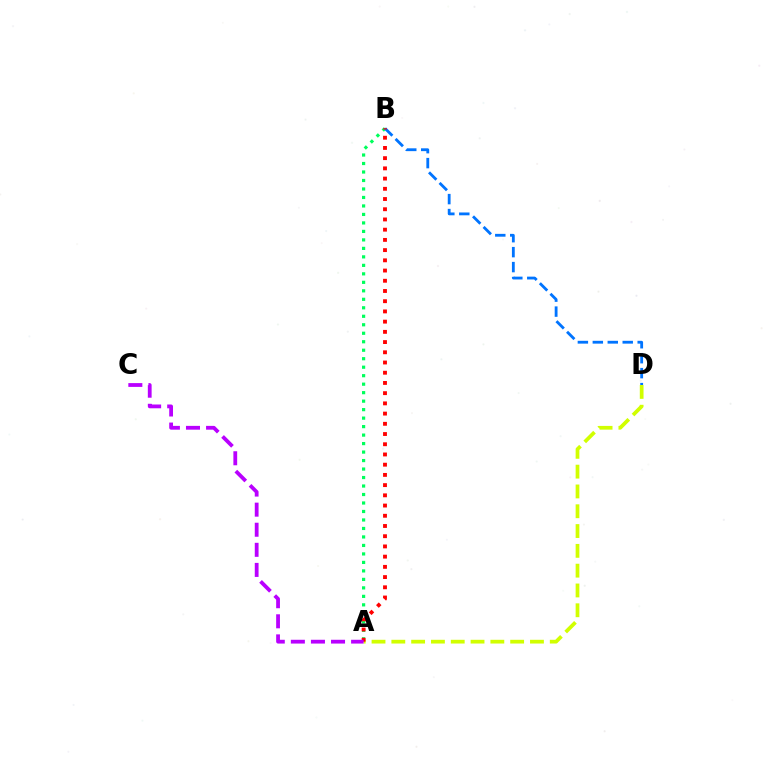{('A', 'B'): [{'color': '#00ff5c', 'line_style': 'dotted', 'thickness': 2.31}, {'color': '#ff0000', 'line_style': 'dotted', 'thickness': 2.78}], ('A', 'D'): [{'color': '#d1ff00', 'line_style': 'dashed', 'thickness': 2.69}], ('B', 'D'): [{'color': '#0074ff', 'line_style': 'dashed', 'thickness': 2.03}], ('A', 'C'): [{'color': '#b900ff', 'line_style': 'dashed', 'thickness': 2.73}]}